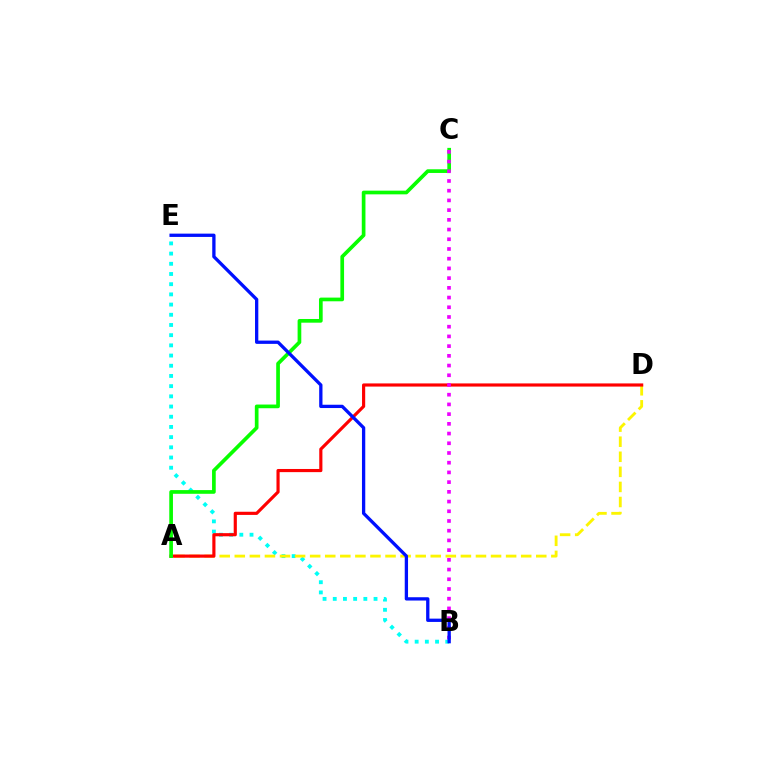{('B', 'E'): [{'color': '#00fff6', 'line_style': 'dotted', 'thickness': 2.77}, {'color': '#0010ff', 'line_style': 'solid', 'thickness': 2.37}], ('A', 'D'): [{'color': '#fcf500', 'line_style': 'dashed', 'thickness': 2.05}, {'color': '#ff0000', 'line_style': 'solid', 'thickness': 2.27}], ('A', 'C'): [{'color': '#08ff00', 'line_style': 'solid', 'thickness': 2.65}], ('B', 'C'): [{'color': '#ee00ff', 'line_style': 'dotted', 'thickness': 2.64}]}